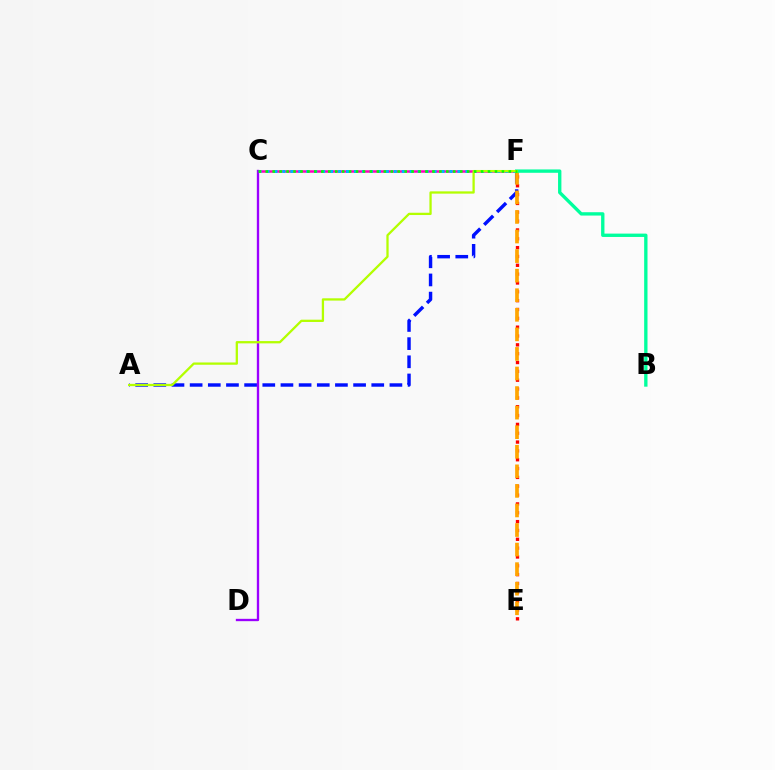{('A', 'F'): [{'color': '#0010ff', 'line_style': 'dashed', 'thickness': 2.47}, {'color': '#b3ff00', 'line_style': 'solid', 'thickness': 1.64}], ('C', 'F'): [{'color': '#ff00bd', 'line_style': 'solid', 'thickness': 1.81}, {'color': '#00b5ff', 'line_style': 'dotted', 'thickness': 2.16}, {'color': '#08ff00', 'line_style': 'dotted', 'thickness': 1.89}], ('C', 'D'): [{'color': '#9b00ff', 'line_style': 'solid', 'thickness': 1.69}], ('E', 'F'): [{'color': '#ff0000', 'line_style': 'dotted', 'thickness': 2.4}, {'color': '#ffa500', 'line_style': 'dashed', 'thickness': 2.66}], ('B', 'F'): [{'color': '#00ff9d', 'line_style': 'solid', 'thickness': 2.41}]}